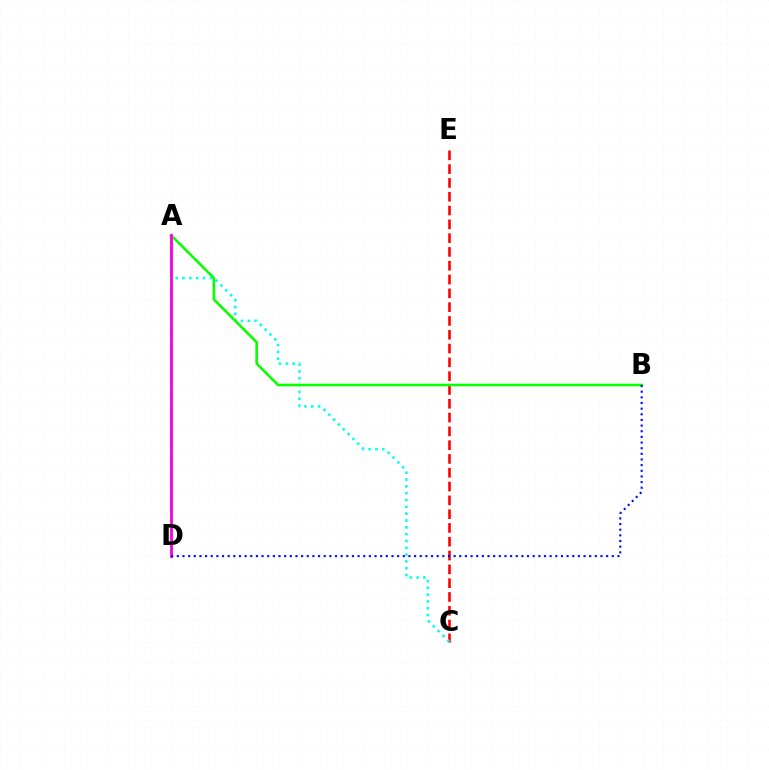{('C', 'E'): [{'color': '#ff0000', 'line_style': 'dashed', 'thickness': 1.87}], ('A', 'C'): [{'color': '#00fff6', 'line_style': 'dotted', 'thickness': 1.85}], ('A', 'B'): [{'color': '#08ff00', 'line_style': 'solid', 'thickness': 1.87}], ('A', 'D'): [{'color': '#fcf500', 'line_style': 'solid', 'thickness': 2.42}, {'color': '#ee00ff', 'line_style': 'solid', 'thickness': 2.01}], ('B', 'D'): [{'color': '#0010ff', 'line_style': 'dotted', 'thickness': 1.53}]}